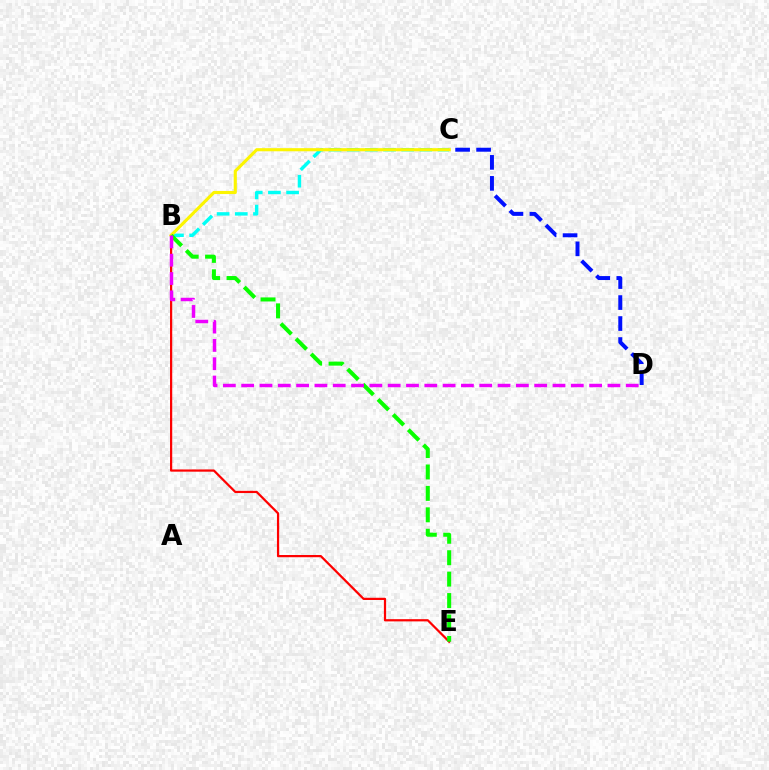{('B', 'C'): [{'color': '#00fff6', 'line_style': 'dashed', 'thickness': 2.47}, {'color': '#fcf500', 'line_style': 'solid', 'thickness': 2.24}], ('B', 'E'): [{'color': '#ff0000', 'line_style': 'solid', 'thickness': 1.6}, {'color': '#08ff00', 'line_style': 'dashed', 'thickness': 2.91}], ('C', 'D'): [{'color': '#0010ff', 'line_style': 'dashed', 'thickness': 2.85}], ('B', 'D'): [{'color': '#ee00ff', 'line_style': 'dashed', 'thickness': 2.49}]}